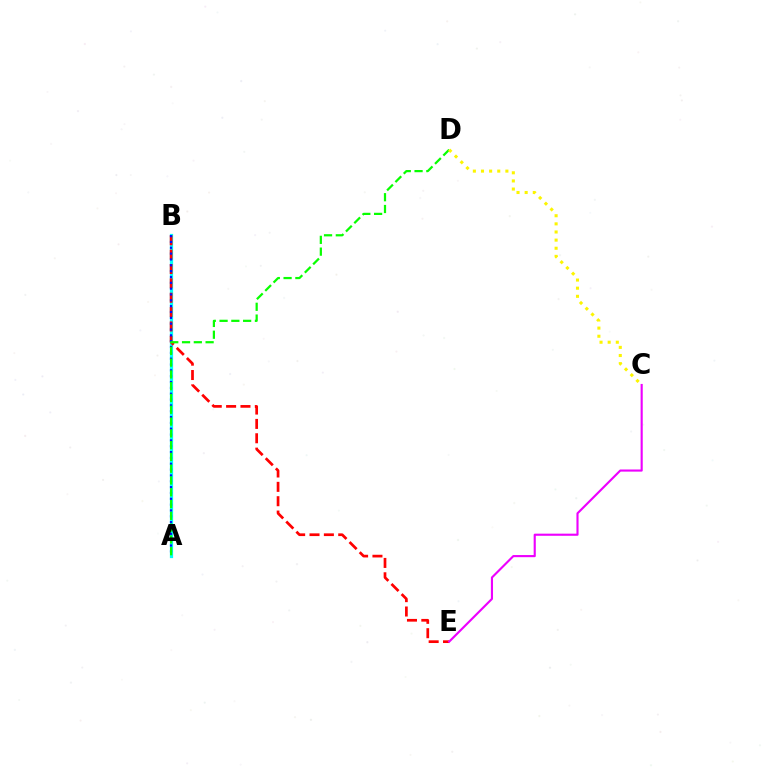{('A', 'B'): [{'color': '#00fff6', 'line_style': 'solid', 'thickness': 2.33}, {'color': '#0010ff', 'line_style': 'dotted', 'thickness': 1.59}], ('B', 'E'): [{'color': '#ff0000', 'line_style': 'dashed', 'thickness': 1.95}], ('A', 'D'): [{'color': '#08ff00', 'line_style': 'dashed', 'thickness': 1.6}], ('C', 'D'): [{'color': '#fcf500', 'line_style': 'dotted', 'thickness': 2.21}], ('C', 'E'): [{'color': '#ee00ff', 'line_style': 'solid', 'thickness': 1.54}]}